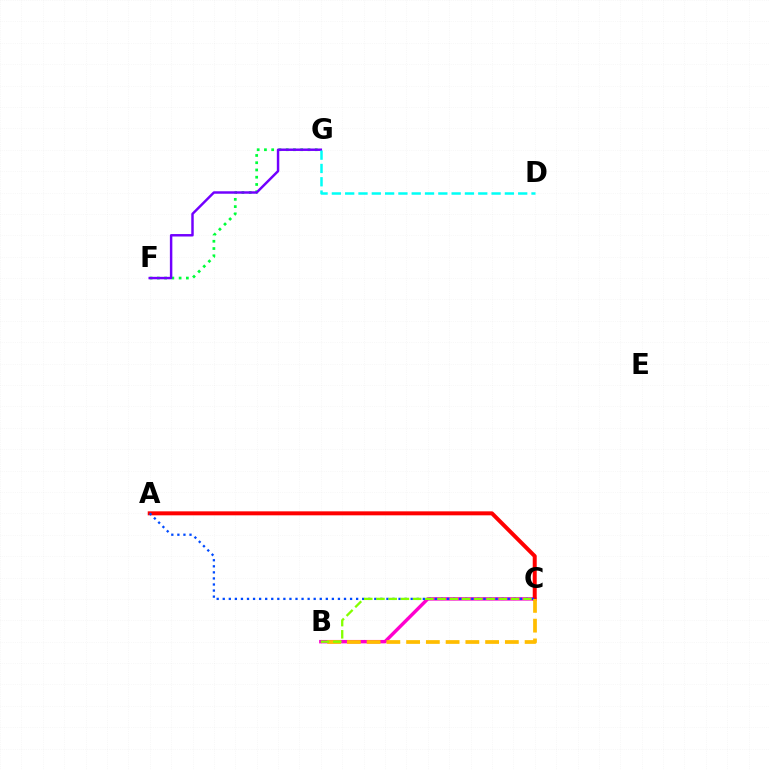{('B', 'C'): [{'color': '#ff00cf', 'line_style': 'solid', 'thickness': 2.47}, {'color': '#ffbd00', 'line_style': 'dashed', 'thickness': 2.68}, {'color': '#84ff00', 'line_style': 'dashed', 'thickness': 1.66}], ('A', 'C'): [{'color': '#ff0000', 'line_style': 'solid', 'thickness': 2.87}, {'color': '#004bff', 'line_style': 'dotted', 'thickness': 1.65}], ('F', 'G'): [{'color': '#00ff39', 'line_style': 'dotted', 'thickness': 1.97}, {'color': '#7200ff', 'line_style': 'solid', 'thickness': 1.77}], ('D', 'G'): [{'color': '#00fff6', 'line_style': 'dashed', 'thickness': 1.81}]}